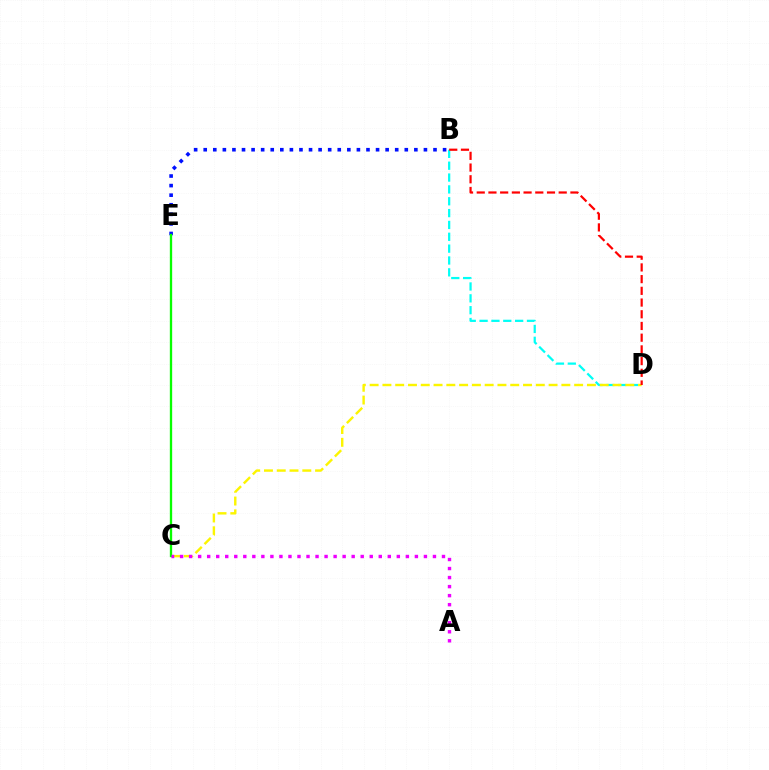{('B', 'E'): [{'color': '#0010ff', 'line_style': 'dotted', 'thickness': 2.6}], ('B', 'D'): [{'color': '#00fff6', 'line_style': 'dashed', 'thickness': 1.61}, {'color': '#ff0000', 'line_style': 'dashed', 'thickness': 1.59}], ('C', 'D'): [{'color': '#fcf500', 'line_style': 'dashed', 'thickness': 1.74}], ('C', 'E'): [{'color': '#08ff00', 'line_style': 'solid', 'thickness': 1.68}], ('A', 'C'): [{'color': '#ee00ff', 'line_style': 'dotted', 'thickness': 2.45}]}